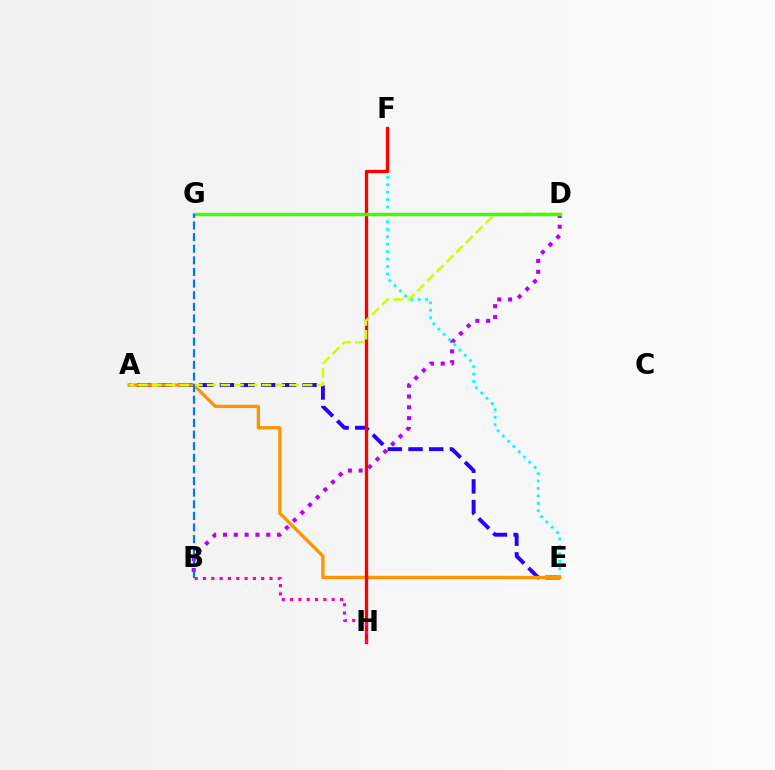{('A', 'E'): [{'color': '#2500ff', 'line_style': 'dashed', 'thickness': 2.81}, {'color': '#ff9400', 'line_style': 'solid', 'thickness': 2.39}], ('E', 'F'): [{'color': '#00fff6', 'line_style': 'dotted', 'thickness': 2.02}], ('D', 'G'): [{'color': '#00ff5c', 'line_style': 'dashed', 'thickness': 2.16}, {'color': '#3dff00', 'line_style': 'solid', 'thickness': 2.43}], ('F', 'H'): [{'color': '#ff0000', 'line_style': 'solid', 'thickness': 2.38}], ('A', 'D'): [{'color': '#d1ff00', 'line_style': 'dashed', 'thickness': 1.86}], ('B', 'D'): [{'color': '#b900ff', 'line_style': 'dotted', 'thickness': 2.94}], ('B', 'H'): [{'color': '#ff00ac', 'line_style': 'dotted', 'thickness': 2.26}], ('B', 'G'): [{'color': '#0074ff', 'line_style': 'dashed', 'thickness': 1.58}]}